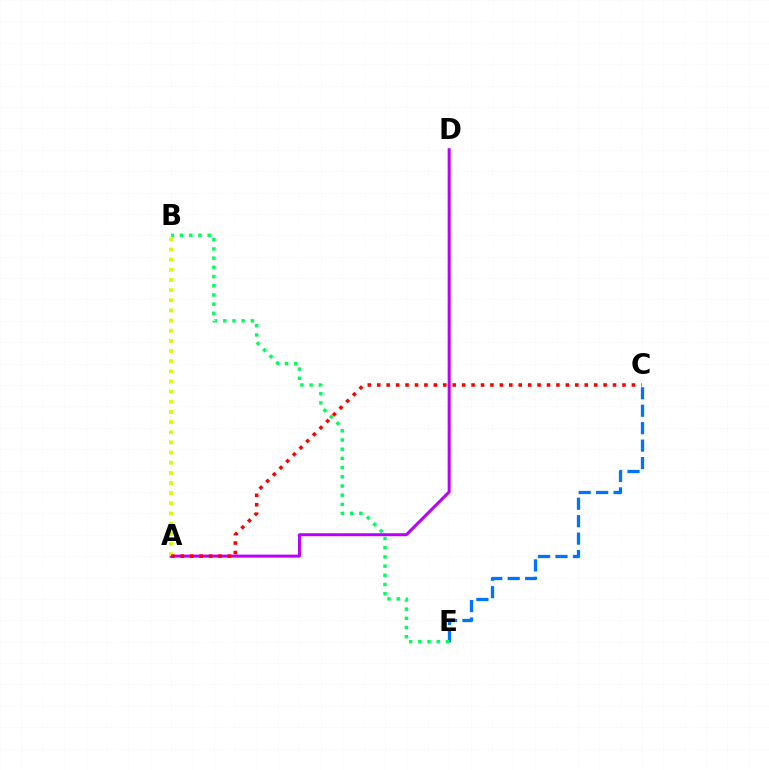{('A', 'D'): [{'color': '#b900ff', 'line_style': 'solid', 'thickness': 2.16}], ('A', 'B'): [{'color': '#d1ff00', 'line_style': 'dotted', 'thickness': 2.76}], ('C', 'E'): [{'color': '#0074ff', 'line_style': 'dashed', 'thickness': 2.37}], ('B', 'E'): [{'color': '#00ff5c', 'line_style': 'dotted', 'thickness': 2.5}], ('A', 'C'): [{'color': '#ff0000', 'line_style': 'dotted', 'thickness': 2.56}]}